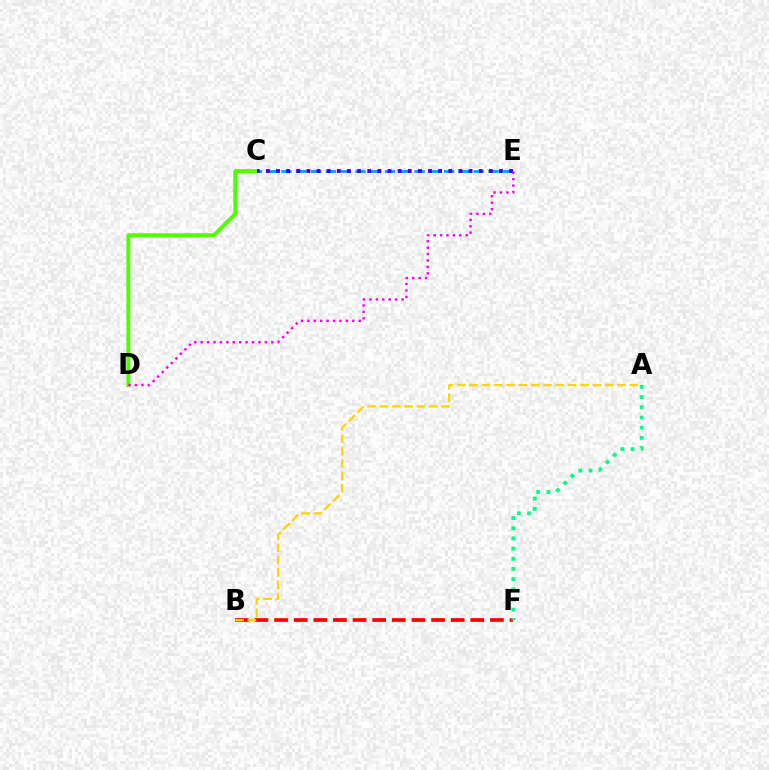{('B', 'F'): [{'color': '#ff0000', 'line_style': 'dashed', 'thickness': 2.67}], ('A', 'B'): [{'color': '#ffd500', 'line_style': 'dashed', 'thickness': 1.68}], ('C', 'E'): [{'color': '#009eff', 'line_style': 'dashed', 'thickness': 2.01}, {'color': '#3700ff', 'line_style': 'dotted', 'thickness': 2.75}], ('C', 'D'): [{'color': '#4fff00', 'line_style': 'solid', 'thickness': 2.82}], ('A', 'F'): [{'color': '#00ff86', 'line_style': 'dotted', 'thickness': 2.77}], ('D', 'E'): [{'color': '#ff00ed', 'line_style': 'dotted', 'thickness': 1.74}]}